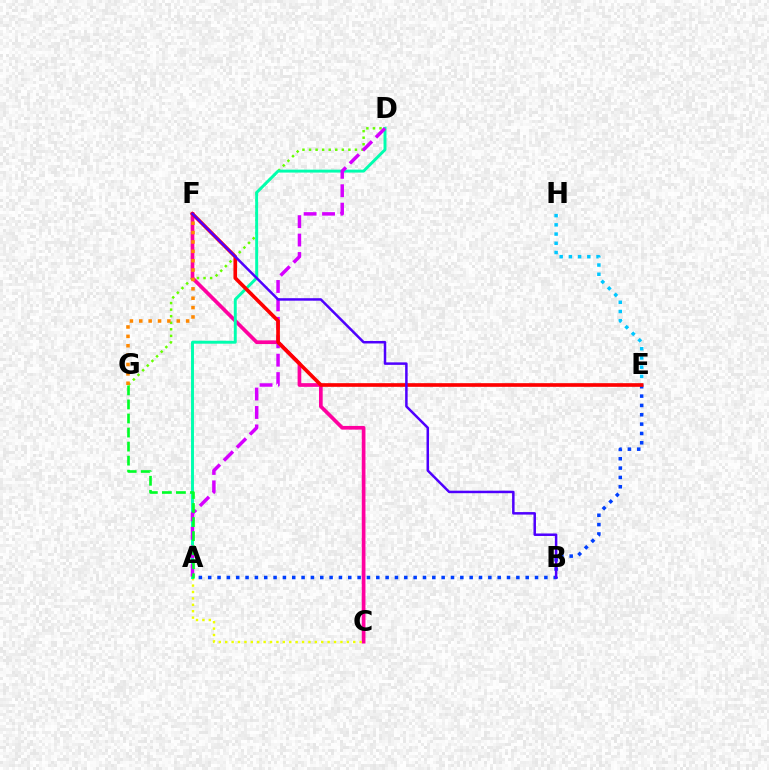{('D', 'G'): [{'color': '#66ff00', 'line_style': 'dotted', 'thickness': 1.78}], ('E', 'H'): [{'color': '#00c7ff', 'line_style': 'dotted', 'thickness': 2.5}], ('C', 'F'): [{'color': '#ff00a0', 'line_style': 'solid', 'thickness': 2.66}], ('A', 'C'): [{'color': '#eeff00', 'line_style': 'dotted', 'thickness': 1.74}], ('F', 'G'): [{'color': '#ff8800', 'line_style': 'dotted', 'thickness': 2.55}], ('A', 'E'): [{'color': '#003fff', 'line_style': 'dotted', 'thickness': 2.54}], ('A', 'D'): [{'color': '#00ffaf', 'line_style': 'solid', 'thickness': 2.11}, {'color': '#d600ff', 'line_style': 'dashed', 'thickness': 2.5}], ('E', 'F'): [{'color': '#ff0000', 'line_style': 'solid', 'thickness': 2.63}], ('B', 'F'): [{'color': '#4f00ff', 'line_style': 'solid', 'thickness': 1.8}], ('A', 'G'): [{'color': '#00ff27', 'line_style': 'dashed', 'thickness': 1.91}]}